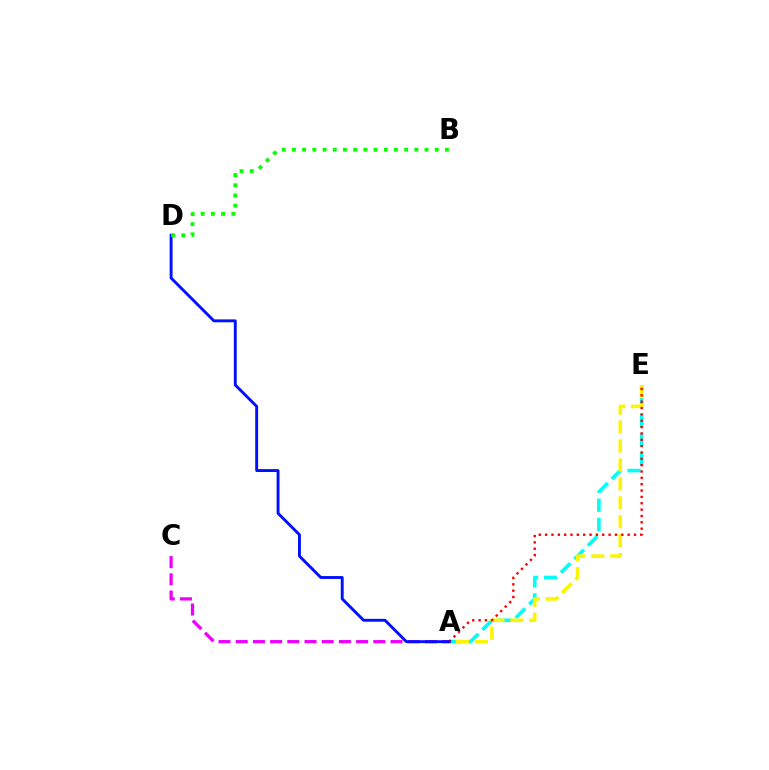{('A', 'E'): [{'color': '#00fff6', 'line_style': 'dashed', 'thickness': 2.6}, {'color': '#fcf500', 'line_style': 'dashed', 'thickness': 2.57}, {'color': '#ff0000', 'line_style': 'dotted', 'thickness': 1.73}], ('A', 'C'): [{'color': '#ee00ff', 'line_style': 'dashed', 'thickness': 2.34}], ('A', 'D'): [{'color': '#0010ff', 'line_style': 'solid', 'thickness': 2.08}], ('B', 'D'): [{'color': '#08ff00', 'line_style': 'dotted', 'thickness': 2.77}]}